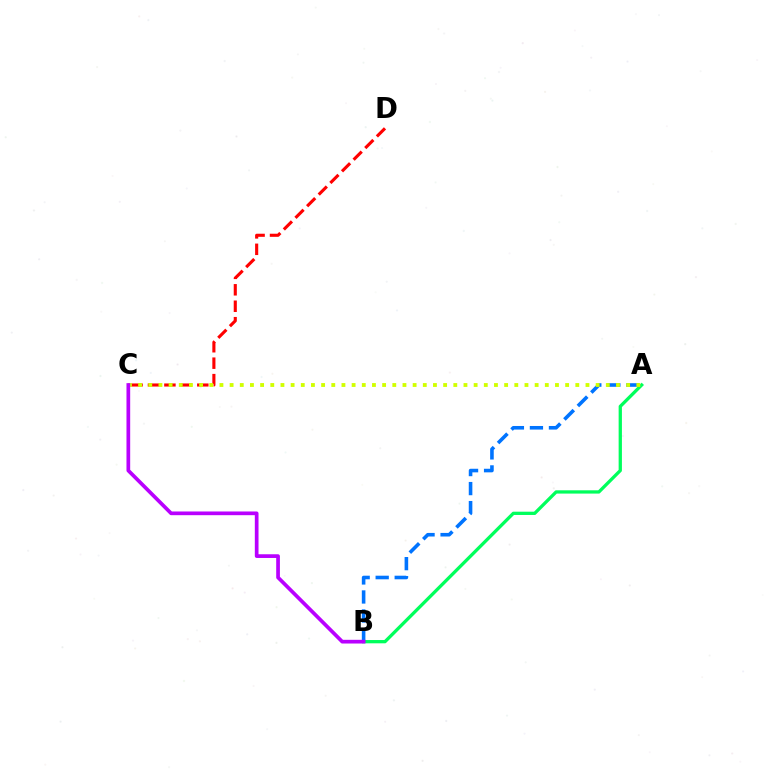{('A', 'B'): [{'color': '#0074ff', 'line_style': 'dashed', 'thickness': 2.58}, {'color': '#00ff5c', 'line_style': 'solid', 'thickness': 2.36}], ('C', 'D'): [{'color': '#ff0000', 'line_style': 'dashed', 'thickness': 2.23}], ('A', 'C'): [{'color': '#d1ff00', 'line_style': 'dotted', 'thickness': 2.76}], ('B', 'C'): [{'color': '#b900ff', 'line_style': 'solid', 'thickness': 2.67}]}